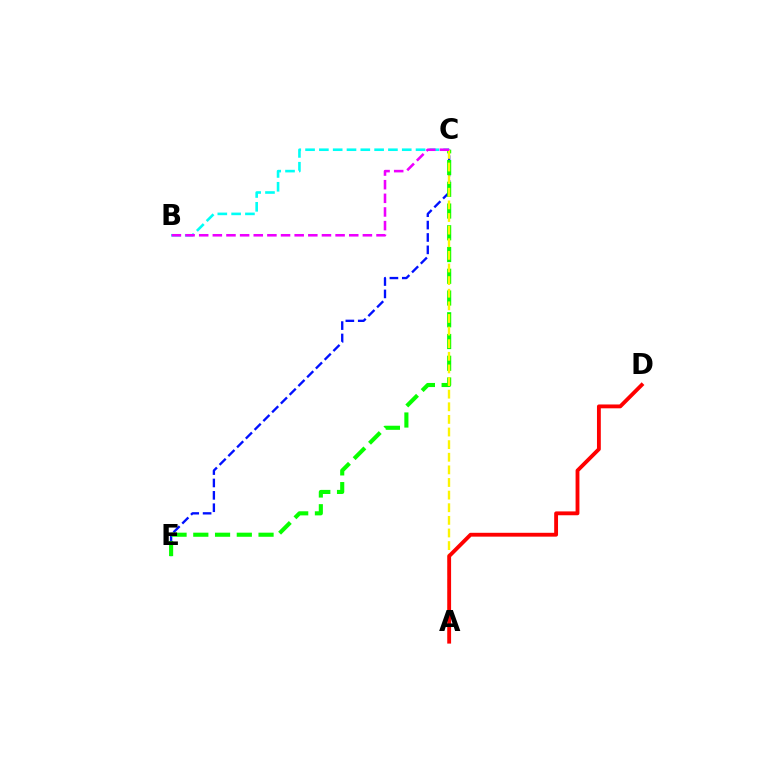{('B', 'C'): [{'color': '#00fff6', 'line_style': 'dashed', 'thickness': 1.88}, {'color': '#ee00ff', 'line_style': 'dashed', 'thickness': 1.85}], ('C', 'E'): [{'color': '#0010ff', 'line_style': 'dashed', 'thickness': 1.68}, {'color': '#08ff00', 'line_style': 'dashed', 'thickness': 2.95}], ('A', 'C'): [{'color': '#fcf500', 'line_style': 'dashed', 'thickness': 1.71}], ('A', 'D'): [{'color': '#ff0000', 'line_style': 'solid', 'thickness': 2.77}]}